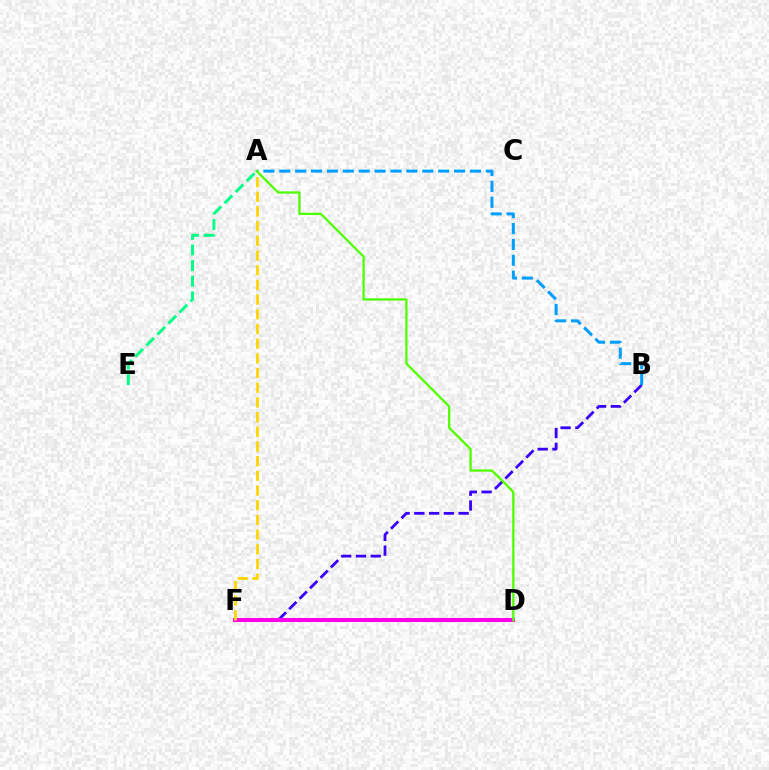{('D', 'F'): [{'color': '#ff0000', 'line_style': 'solid', 'thickness': 2.11}, {'color': '#ff00ed', 'line_style': 'solid', 'thickness': 2.92}], ('A', 'E'): [{'color': '#00ff86', 'line_style': 'dashed', 'thickness': 2.12}], ('B', 'F'): [{'color': '#3700ff', 'line_style': 'dashed', 'thickness': 2.01}], ('A', 'B'): [{'color': '#009eff', 'line_style': 'dashed', 'thickness': 2.16}], ('A', 'F'): [{'color': '#ffd500', 'line_style': 'dashed', 'thickness': 2.0}], ('A', 'D'): [{'color': '#4fff00', 'line_style': 'solid', 'thickness': 1.63}]}